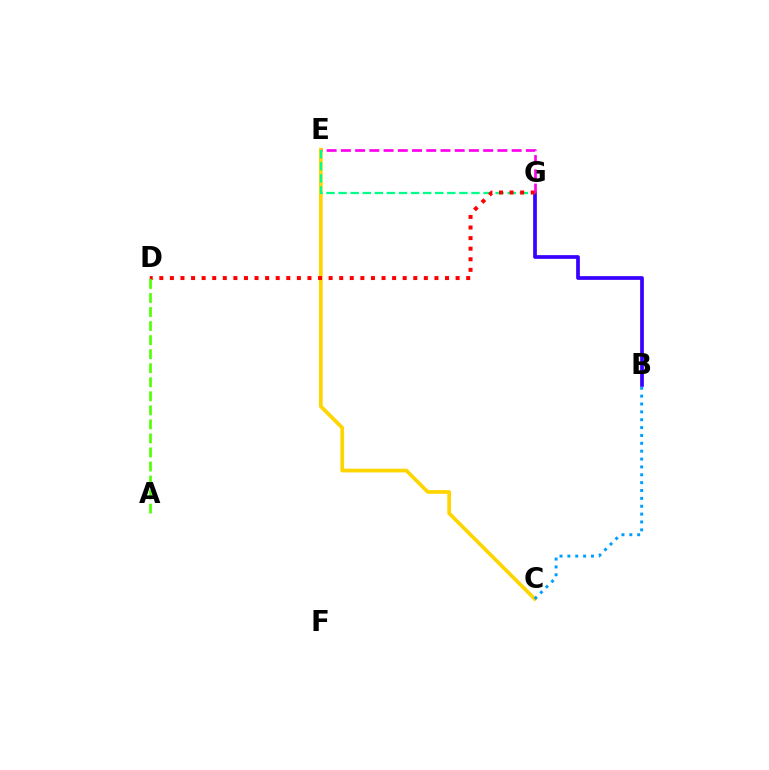{('C', 'E'): [{'color': '#ffd500', 'line_style': 'solid', 'thickness': 2.68}], ('B', 'G'): [{'color': '#3700ff', 'line_style': 'solid', 'thickness': 2.67}], ('E', 'G'): [{'color': '#ff00ed', 'line_style': 'dashed', 'thickness': 1.93}, {'color': '#00ff86', 'line_style': 'dashed', 'thickness': 1.64}], ('D', 'G'): [{'color': '#ff0000', 'line_style': 'dotted', 'thickness': 2.88}], ('A', 'D'): [{'color': '#4fff00', 'line_style': 'dashed', 'thickness': 1.91}], ('B', 'C'): [{'color': '#009eff', 'line_style': 'dotted', 'thickness': 2.14}]}